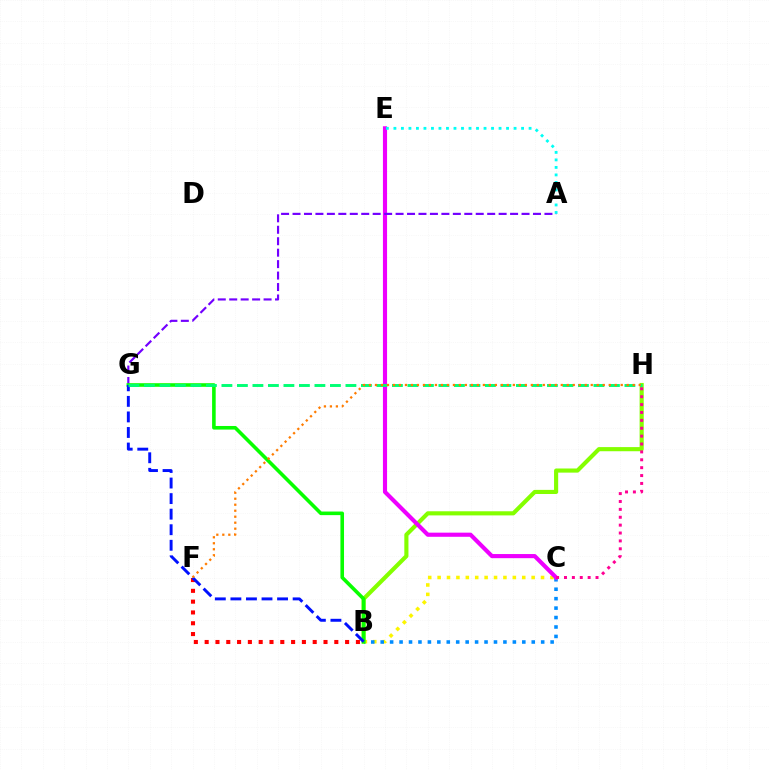{('B', 'C'): [{'color': '#fcf500', 'line_style': 'dotted', 'thickness': 2.55}, {'color': '#008cff', 'line_style': 'dotted', 'thickness': 2.57}], ('B', 'H'): [{'color': '#84ff00', 'line_style': 'solid', 'thickness': 2.97}], ('C', 'E'): [{'color': '#ee00ff', 'line_style': 'solid', 'thickness': 2.98}], ('B', 'F'): [{'color': '#ff0000', 'line_style': 'dotted', 'thickness': 2.94}], ('A', 'E'): [{'color': '#00fff6', 'line_style': 'dotted', 'thickness': 2.04}], ('A', 'G'): [{'color': '#7200ff', 'line_style': 'dashed', 'thickness': 1.56}], ('B', 'G'): [{'color': '#08ff00', 'line_style': 'solid', 'thickness': 2.59}, {'color': '#0010ff', 'line_style': 'dashed', 'thickness': 2.11}], ('G', 'H'): [{'color': '#00ff74', 'line_style': 'dashed', 'thickness': 2.11}], ('C', 'H'): [{'color': '#ff0094', 'line_style': 'dotted', 'thickness': 2.14}], ('F', 'H'): [{'color': '#ff7c00', 'line_style': 'dotted', 'thickness': 1.63}]}